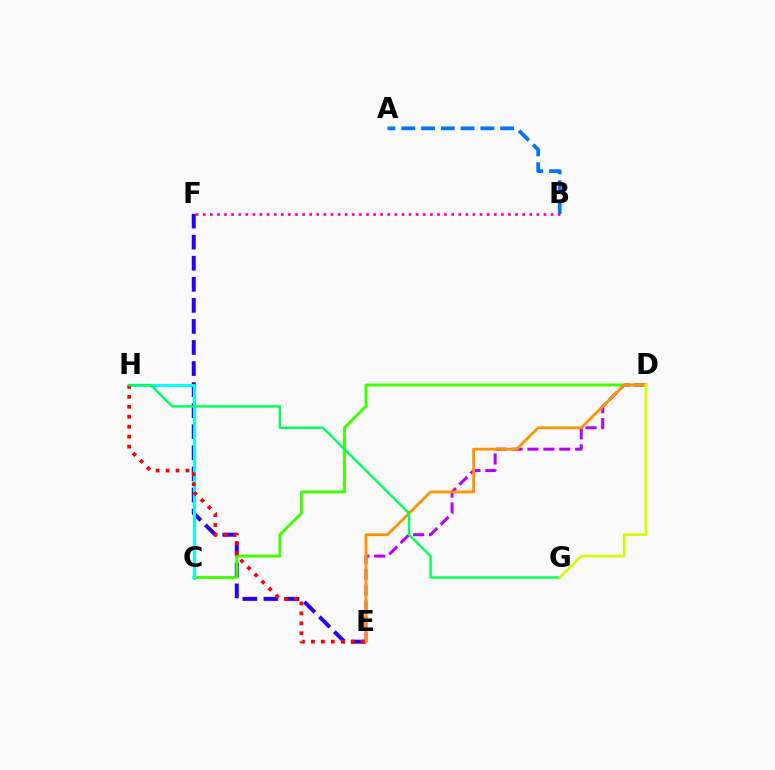{('B', 'F'): [{'color': '#ff00ac', 'line_style': 'dotted', 'thickness': 1.93}], ('E', 'F'): [{'color': '#2500ff', 'line_style': 'dashed', 'thickness': 2.86}], ('C', 'D'): [{'color': '#3dff00', 'line_style': 'solid', 'thickness': 2.07}], ('D', 'E'): [{'color': '#b900ff', 'line_style': 'dashed', 'thickness': 2.16}, {'color': '#ff9400', 'line_style': 'solid', 'thickness': 2.02}], ('C', 'H'): [{'color': '#00fff6', 'line_style': 'solid', 'thickness': 2.16}], ('E', 'H'): [{'color': '#ff0000', 'line_style': 'dotted', 'thickness': 2.7}], ('G', 'H'): [{'color': '#00ff5c', 'line_style': 'solid', 'thickness': 1.75}], ('A', 'B'): [{'color': '#0074ff', 'line_style': 'dashed', 'thickness': 2.69}], ('D', 'G'): [{'color': '#d1ff00', 'line_style': 'solid', 'thickness': 1.91}]}